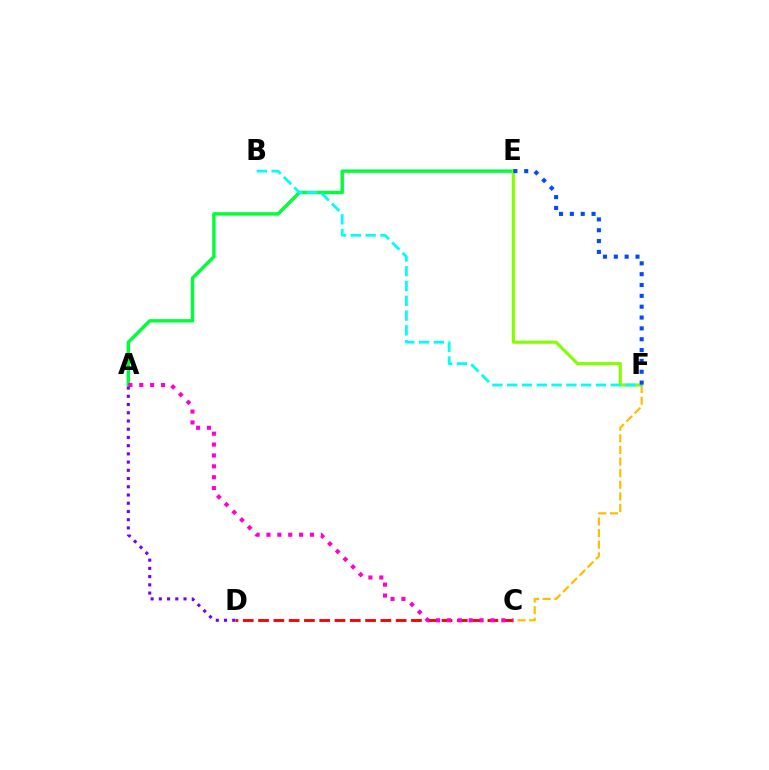{('A', 'E'): [{'color': '#00ff39', 'line_style': 'solid', 'thickness': 2.47}], ('C', 'D'): [{'color': '#ff0000', 'line_style': 'dashed', 'thickness': 2.08}], ('E', 'F'): [{'color': '#84ff00', 'line_style': 'solid', 'thickness': 2.24}, {'color': '#004bff', 'line_style': 'dotted', 'thickness': 2.95}], ('A', 'D'): [{'color': '#7200ff', 'line_style': 'dotted', 'thickness': 2.23}], ('C', 'F'): [{'color': '#ffbd00', 'line_style': 'dashed', 'thickness': 1.58}], ('B', 'F'): [{'color': '#00fff6', 'line_style': 'dashed', 'thickness': 2.01}], ('A', 'C'): [{'color': '#ff00cf', 'line_style': 'dotted', 'thickness': 2.96}]}